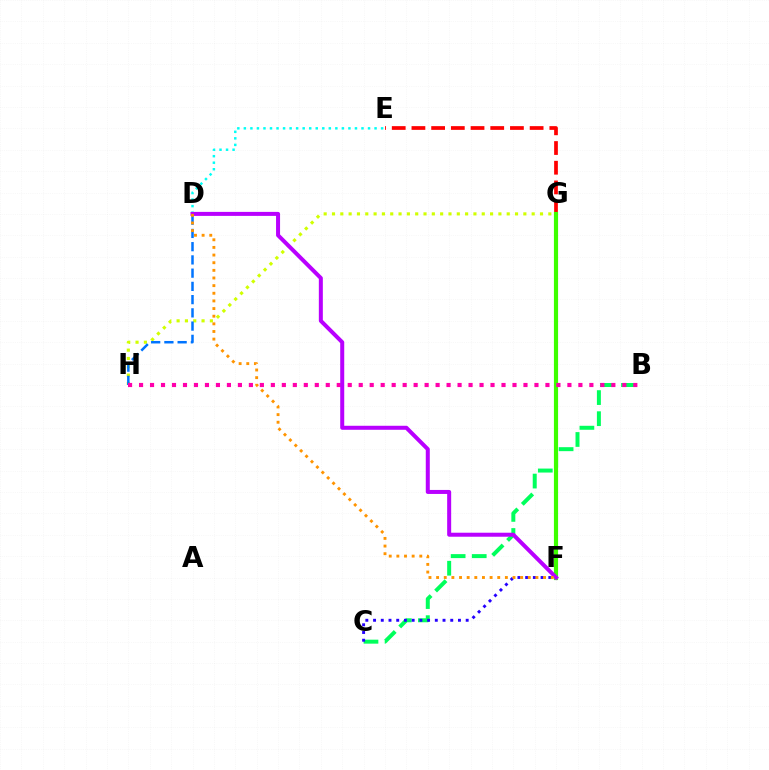{('E', 'G'): [{'color': '#ff0000', 'line_style': 'dashed', 'thickness': 2.68}], ('D', 'E'): [{'color': '#00fff6', 'line_style': 'dotted', 'thickness': 1.78}], ('G', 'H'): [{'color': '#d1ff00', 'line_style': 'dotted', 'thickness': 2.26}], ('B', 'C'): [{'color': '#00ff5c', 'line_style': 'dashed', 'thickness': 2.87}], ('D', 'H'): [{'color': '#0074ff', 'line_style': 'dashed', 'thickness': 1.8}], ('F', 'G'): [{'color': '#3dff00', 'line_style': 'solid', 'thickness': 2.99}], ('B', 'H'): [{'color': '#ff00ac', 'line_style': 'dotted', 'thickness': 2.98}], ('D', 'F'): [{'color': '#b900ff', 'line_style': 'solid', 'thickness': 2.88}, {'color': '#ff9400', 'line_style': 'dotted', 'thickness': 2.08}], ('C', 'F'): [{'color': '#2500ff', 'line_style': 'dotted', 'thickness': 2.1}]}